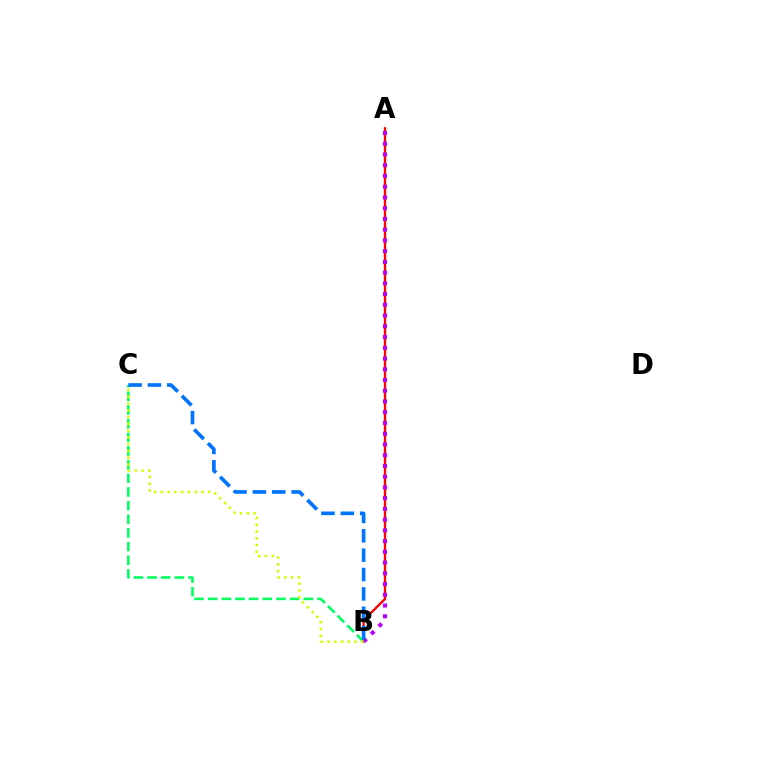{('A', 'B'): [{'color': '#ff0000', 'line_style': 'solid', 'thickness': 1.67}, {'color': '#b900ff', 'line_style': 'dotted', 'thickness': 2.92}], ('B', 'C'): [{'color': '#00ff5c', 'line_style': 'dashed', 'thickness': 1.86}, {'color': '#0074ff', 'line_style': 'dashed', 'thickness': 2.63}, {'color': '#d1ff00', 'line_style': 'dotted', 'thickness': 1.84}]}